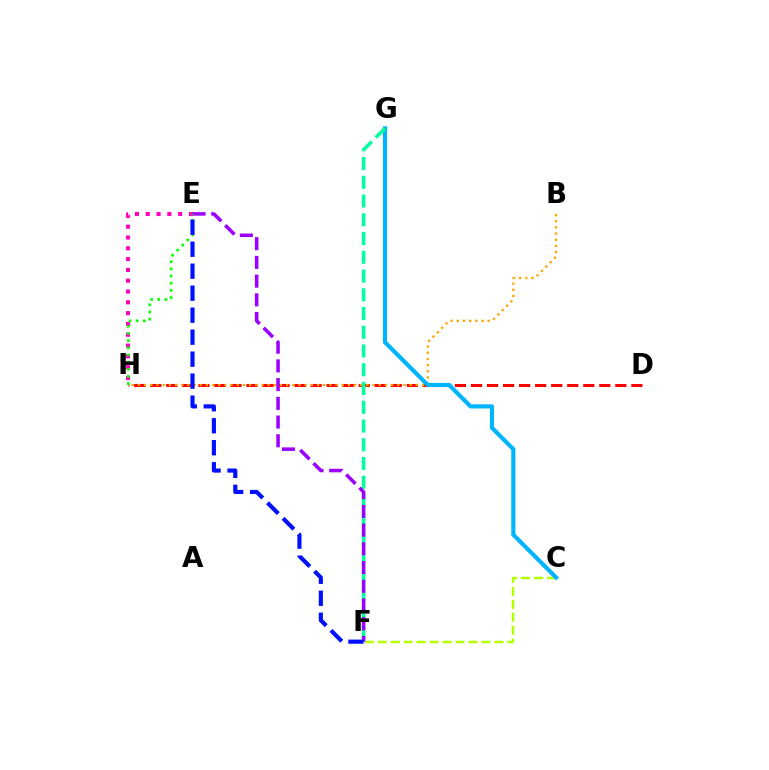{('E', 'H'): [{'color': '#ff00bd', 'line_style': 'dotted', 'thickness': 2.94}, {'color': '#08ff00', 'line_style': 'dotted', 'thickness': 1.95}], ('D', 'H'): [{'color': '#ff0000', 'line_style': 'dashed', 'thickness': 2.18}], ('C', 'F'): [{'color': '#b3ff00', 'line_style': 'dashed', 'thickness': 1.76}], ('B', 'H'): [{'color': '#ffa500', 'line_style': 'dotted', 'thickness': 1.68}], ('C', 'G'): [{'color': '#00b5ff', 'line_style': 'solid', 'thickness': 2.99}], ('F', 'G'): [{'color': '#00ff9d', 'line_style': 'dashed', 'thickness': 2.55}], ('E', 'F'): [{'color': '#9b00ff', 'line_style': 'dashed', 'thickness': 2.54}, {'color': '#0010ff', 'line_style': 'dashed', 'thickness': 2.99}]}